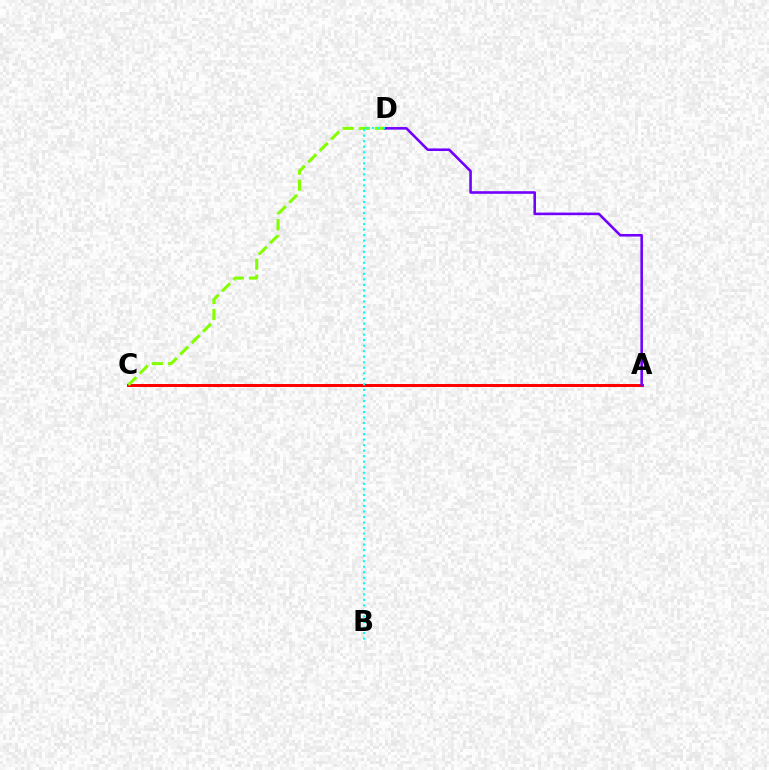{('A', 'C'): [{'color': '#ff0000', 'line_style': 'solid', 'thickness': 2.14}], ('C', 'D'): [{'color': '#84ff00', 'line_style': 'dashed', 'thickness': 2.19}], ('A', 'D'): [{'color': '#7200ff', 'line_style': 'solid', 'thickness': 1.86}], ('B', 'D'): [{'color': '#00fff6', 'line_style': 'dotted', 'thickness': 1.5}]}